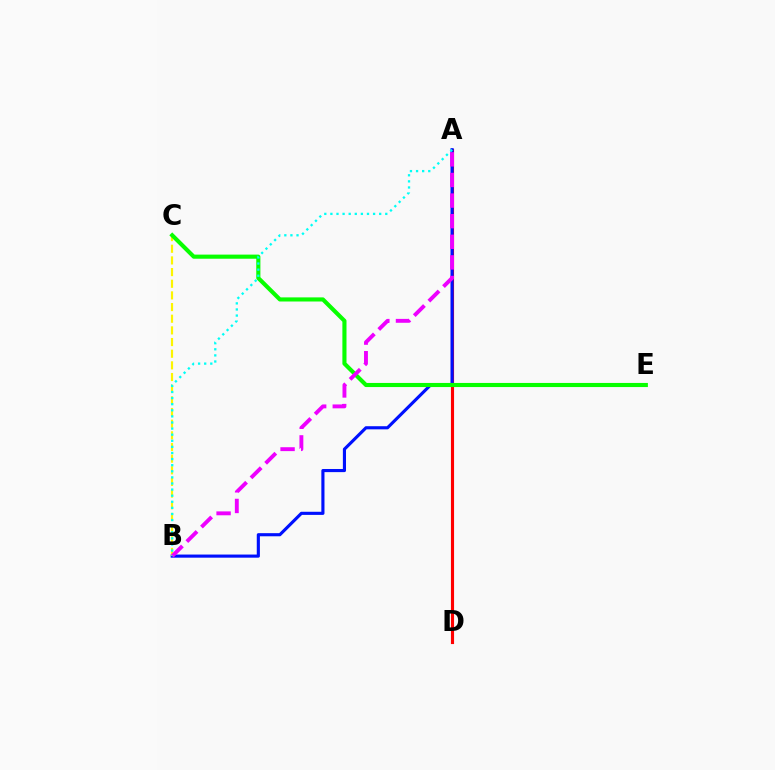{('A', 'D'): [{'color': '#ff0000', 'line_style': 'solid', 'thickness': 2.25}], ('A', 'B'): [{'color': '#0010ff', 'line_style': 'solid', 'thickness': 2.25}, {'color': '#ee00ff', 'line_style': 'dashed', 'thickness': 2.8}, {'color': '#00fff6', 'line_style': 'dotted', 'thickness': 1.66}], ('B', 'C'): [{'color': '#fcf500', 'line_style': 'dashed', 'thickness': 1.58}], ('C', 'E'): [{'color': '#08ff00', 'line_style': 'solid', 'thickness': 2.96}]}